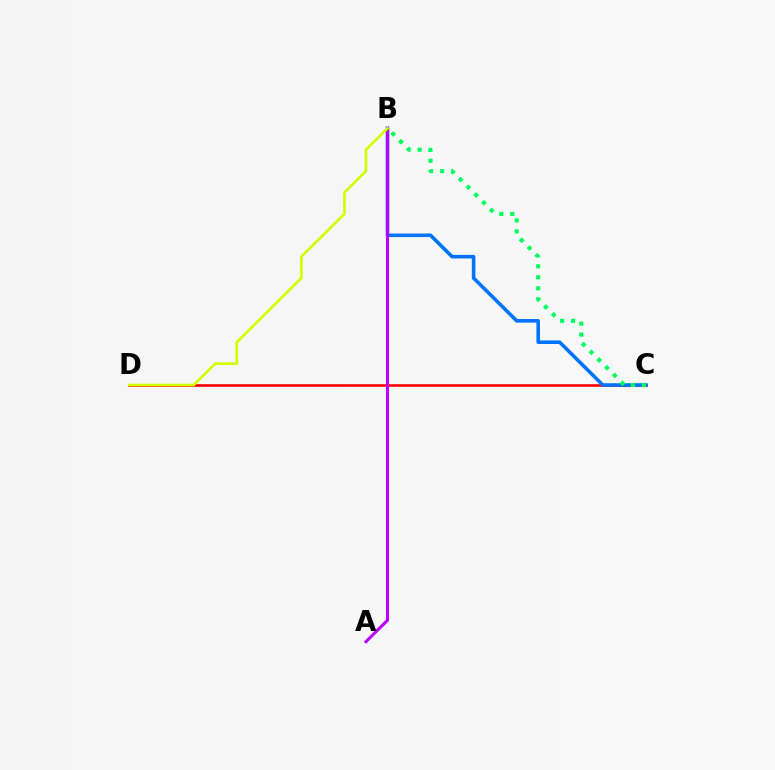{('C', 'D'): [{'color': '#ff0000', 'line_style': 'solid', 'thickness': 1.88}], ('B', 'C'): [{'color': '#0074ff', 'line_style': 'solid', 'thickness': 2.58}, {'color': '#00ff5c', 'line_style': 'dotted', 'thickness': 2.98}], ('A', 'B'): [{'color': '#b900ff', 'line_style': 'solid', 'thickness': 2.2}], ('B', 'D'): [{'color': '#d1ff00', 'line_style': 'solid', 'thickness': 1.9}]}